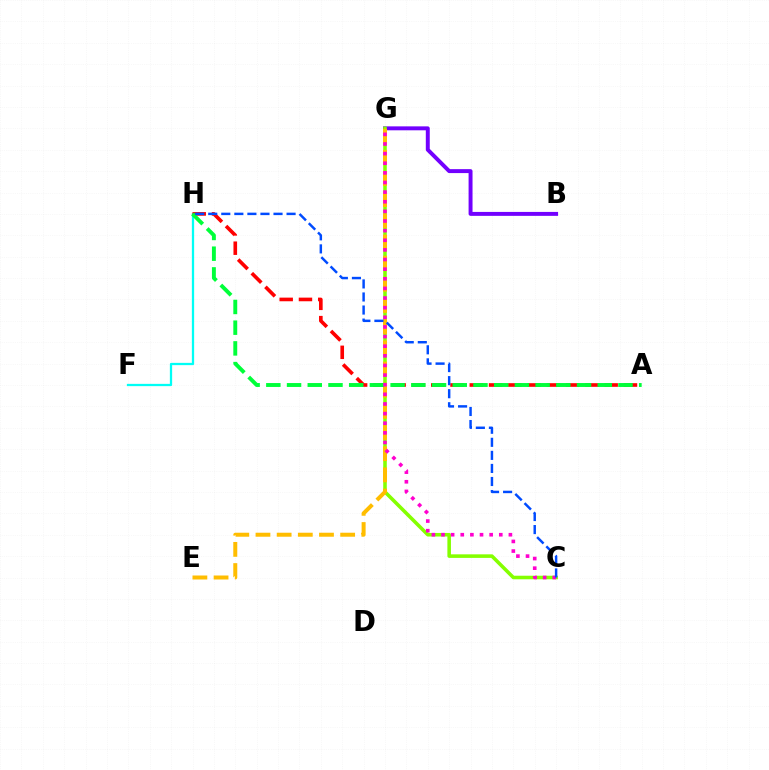{('F', 'H'): [{'color': '#00fff6', 'line_style': 'solid', 'thickness': 1.64}], ('B', 'G'): [{'color': '#7200ff', 'line_style': 'solid', 'thickness': 2.84}], ('C', 'G'): [{'color': '#84ff00', 'line_style': 'solid', 'thickness': 2.57}, {'color': '#ff00cf', 'line_style': 'dotted', 'thickness': 2.62}], ('A', 'H'): [{'color': '#ff0000', 'line_style': 'dashed', 'thickness': 2.62}, {'color': '#00ff39', 'line_style': 'dashed', 'thickness': 2.81}], ('E', 'G'): [{'color': '#ffbd00', 'line_style': 'dashed', 'thickness': 2.88}], ('C', 'H'): [{'color': '#004bff', 'line_style': 'dashed', 'thickness': 1.77}]}